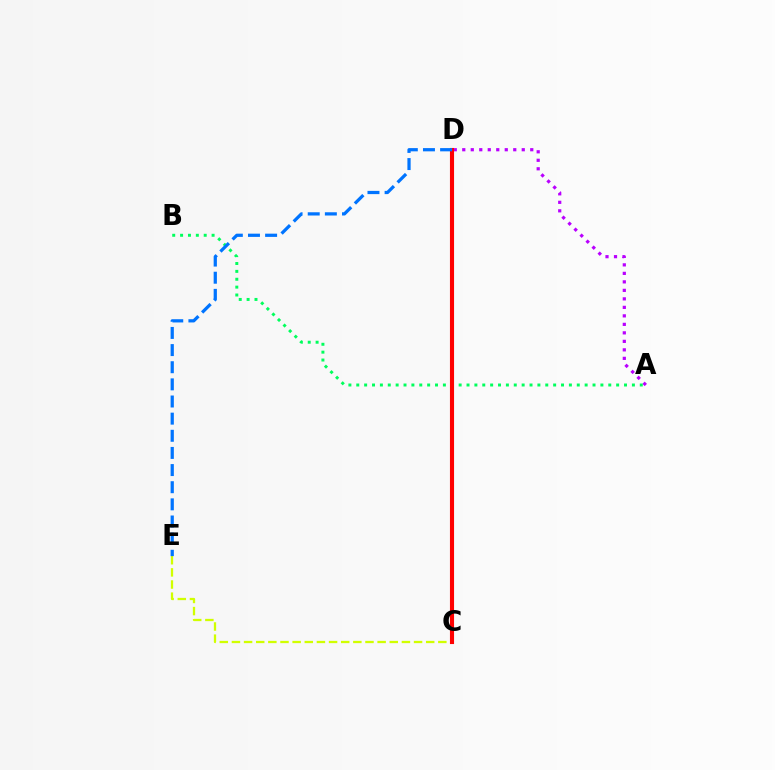{('A', 'D'): [{'color': '#b900ff', 'line_style': 'dotted', 'thickness': 2.31}], ('C', 'E'): [{'color': '#d1ff00', 'line_style': 'dashed', 'thickness': 1.65}], ('A', 'B'): [{'color': '#00ff5c', 'line_style': 'dotted', 'thickness': 2.14}], ('C', 'D'): [{'color': '#ff0000', 'line_style': 'solid', 'thickness': 2.95}], ('D', 'E'): [{'color': '#0074ff', 'line_style': 'dashed', 'thickness': 2.33}]}